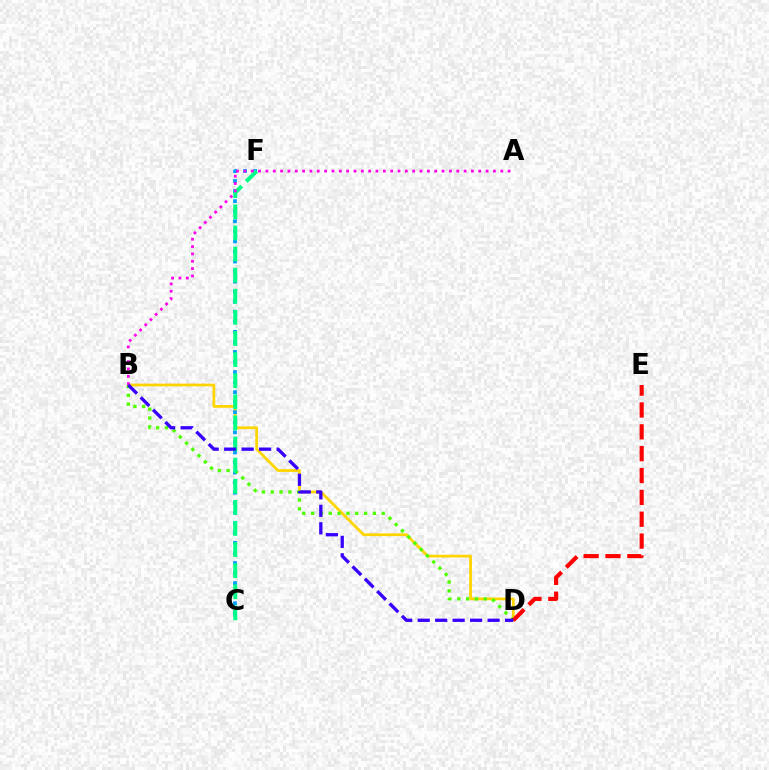{('B', 'D'): [{'color': '#ffd500', 'line_style': 'solid', 'thickness': 1.99}, {'color': '#4fff00', 'line_style': 'dotted', 'thickness': 2.4}, {'color': '#3700ff', 'line_style': 'dashed', 'thickness': 2.37}], ('C', 'F'): [{'color': '#009eff', 'line_style': 'dotted', 'thickness': 2.73}, {'color': '#00ff86', 'line_style': 'dashed', 'thickness': 2.87}], ('D', 'E'): [{'color': '#ff0000', 'line_style': 'dashed', 'thickness': 2.97}], ('A', 'B'): [{'color': '#ff00ed', 'line_style': 'dotted', 'thickness': 1.99}]}